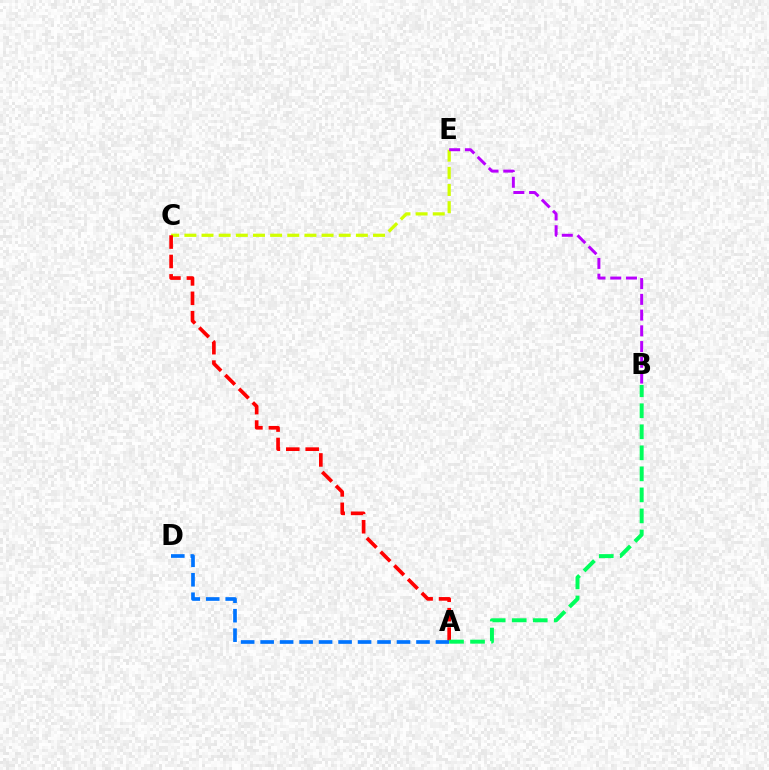{('C', 'E'): [{'color': '#d1ff00', 'line_style': 'dashed', 'thickness': 2.33}], ('A', 'C'): [{'color': '#ff0000', 'line_style': 'dashed', 'thickness': 2.64}], ('A', 'D'): [{'color': '#0074ff', 'line_style': 'dashed', 'thickness': 2.65}], ('B', 'E'): [{'color': '#b900ff', 'line_style': 'dashed', 'thickness': 2.14}], ('A', 'B'): [{'color': '#00ff5c', 'line_style': 'dashed', 'thickness': 2.86}]}